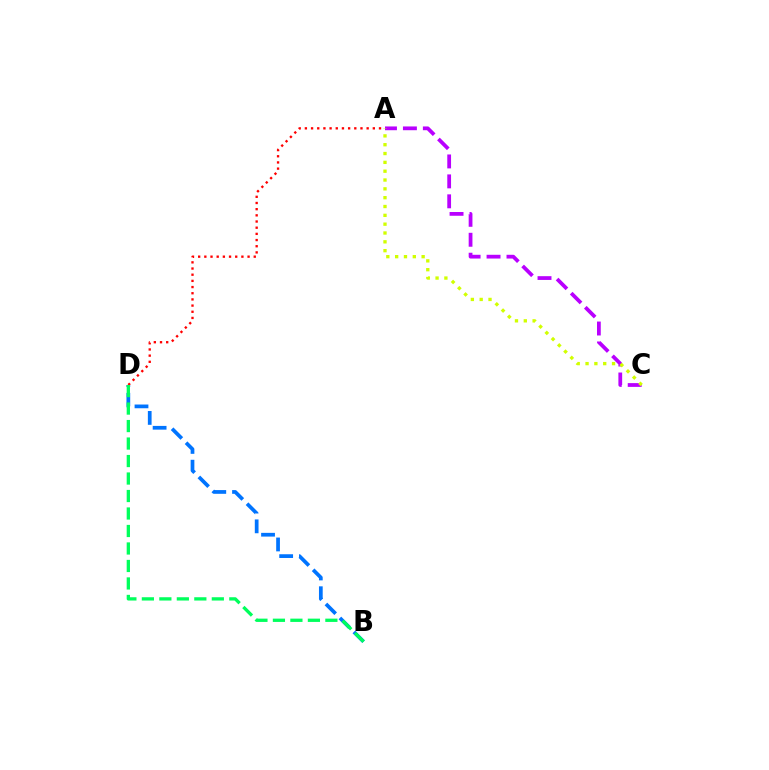{('A', 'C'): [{'color': '#b900ff', 'line_style': 'dashed', 'thickness': 2.71}, {'color': '#d1ff00', 'line_style': 'dotted', 'thickness': 2.4}], ('B', 'D'): [{'color': '#0074ff', 'line_style': 'dashed', 'thickness': 2.68}, {'color': '#00ff5c', 'line_style': 'dashed', 'thickness': 2.38}], ('A', 'D'): [{'color': '#ff0000', 'line_style': 'dotted', 'thickness': 1.68}]}